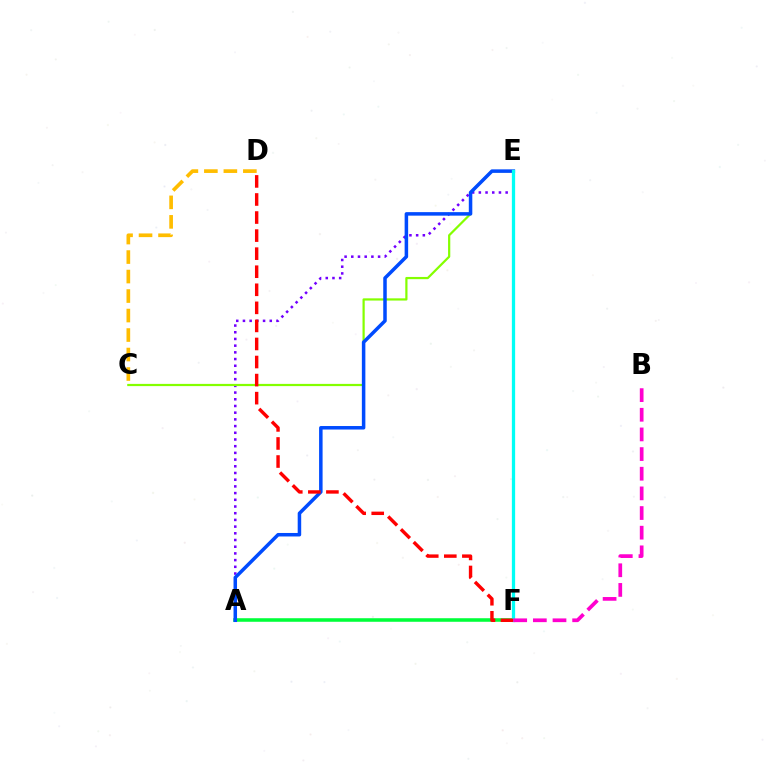{('A', 'F'): [{'color': '#00ff39', 'line_style': 'solid', 'thickness': 2.56}], ('A', 'E'): [{'color': '#7200ff', 'line_style': 'dotted', 'thickness': 1.82}, {'color': '#004bff', 'line_style': 'solid', 'thickness': 2.53}], ('C', 'E'): [{'color': '#84ff00', 'line_style': 'solid', 'thickness': 1.6}], ('E', 'F'): [{'color': '#00fff6', 'line_style': 'solid', 'thickness': 2.35}], ('C', 'D'): [{'color': '#ffbd00', 'line_style': 'dashed', 'thickness': 2.65}], ('D', 'F'): [{'color': '#ff0000', 'line_style': 'dashed', 'thickness': 2.45}], ('B', 'F'): [{'color': '#ff00cf', 'line_style': 'dashed', 'thickness': 2.67}]}